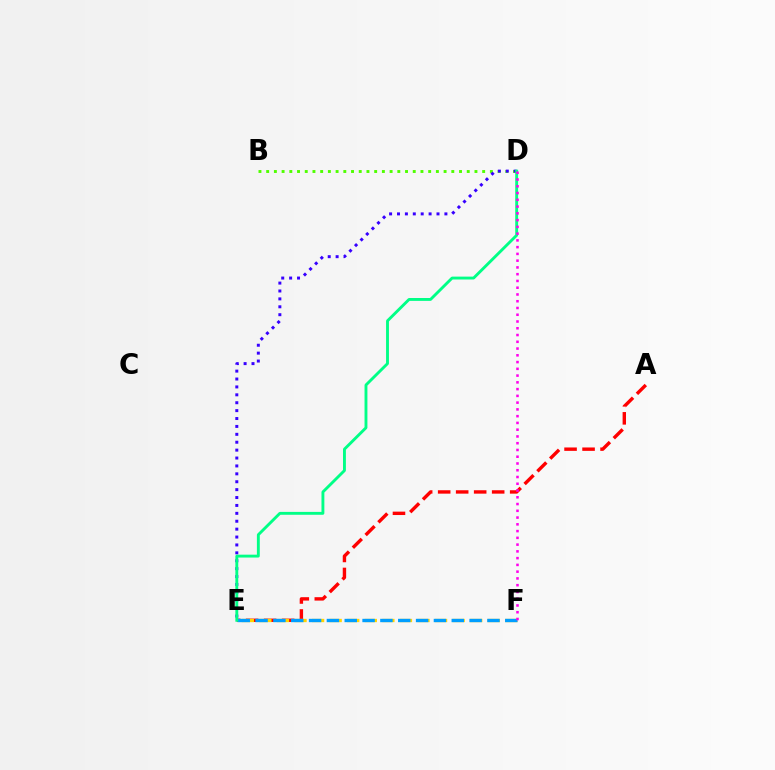{('B', 'D'): [{'color': '#4fff00', 'line_style': 'dotted', 'thickness': 2.1}], ('D', 'E'): [{'color': '#3700ff', 'line_style': 'dotted', 'thickness': 2.15}, {'color': '#00ff86', 'line_style': 'solid', 'thickness': 2.07}], ('A', 'E'): [{'color': '#ff0000', 'line_style': 'dashed', 'thickness': 2.45}], ('E', 'F'): [{'color': '#ffd500', 'line_style': 'dashed', 'thickness': 2.39}, {'color': '#009eff', 'line_style': 'dashed', 'thickness': 2.42}], ('D', 'F'): [{'color': '#ff00ed', 'line_style': 'dotted', 'thickness': 1.84}]}